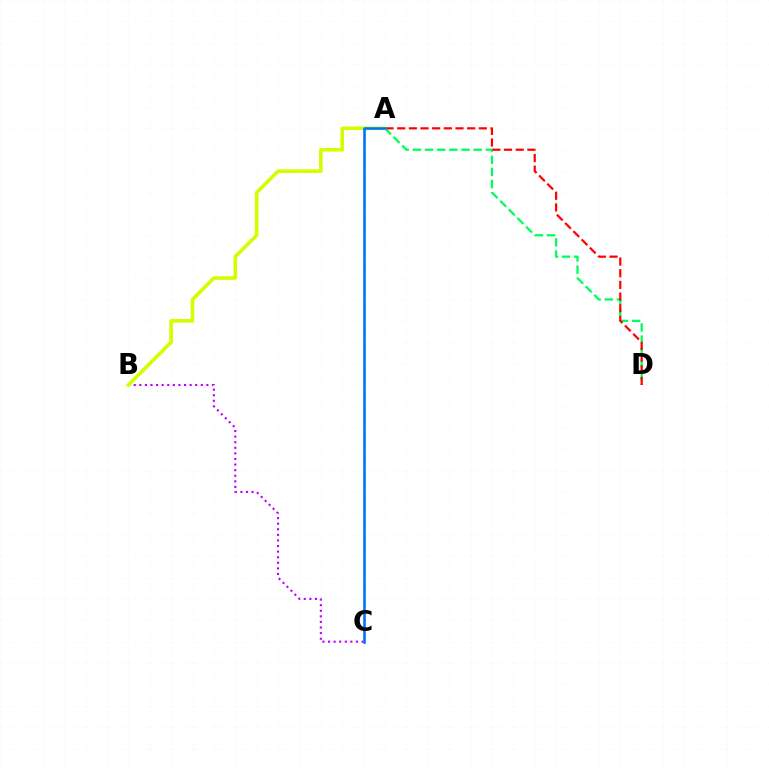{('B', 'C'): [{'color': '#b900ff', 'line_style': 'dotted', 'thickness': 1.52}], ('A', 'D'): [{'color': '#00ff5c', 'line_style': 'dashed', 'thickness': 1.65}, {'color': '#ff0000', 'line_style': 'dashed', 'thickness': 1.58}], ('A', 'B'): [{'color': '#d1ff00', 'line_style': 'solid', 'thickness': 2.6}], ('A', 'C'): [{'color': '#0074ff', 'line_style': 'solid', 'thickness': 1.89}]}